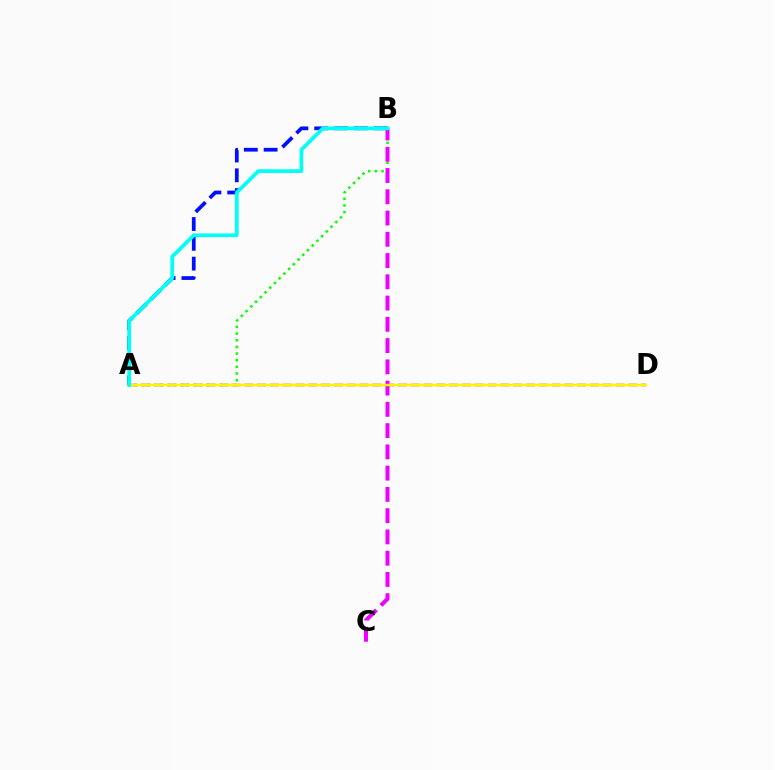{('A', 'B'): [{'color': '#0010ff', 'line_style': 'dashed', 'thickness': 2.69}, {'color': '#08ff00', 'line_style': 'dotted', 'thickness': 1.81}, {'color': '#00fff6', 'line_style': 'solid', 'thickness': 2.69}], ('A', 'D'): [{'color': '#ff0000', 'line_style': 'dashed', 'thickness': 1.74}, {'color': '#fcf500', 'line_style': 'solid', 'thickness': 1.74}], ('B', 'C'): [{'color': '#ee00ff', 'line_style': 'dashed', 'thickness': 2.89}]}